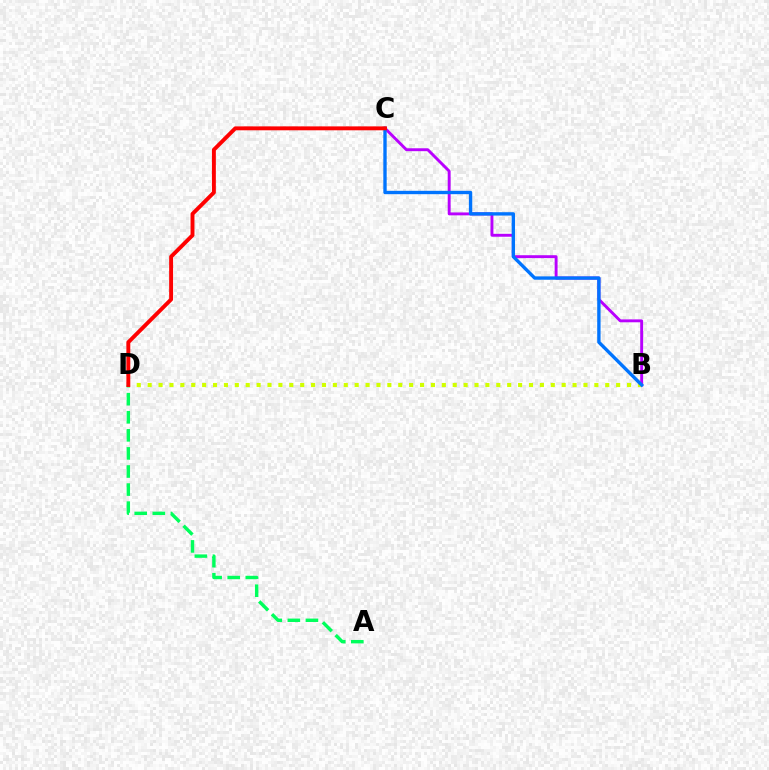{('A', 'D'): [{'color': '#00ff5c', 'line_style': 'dashed', 'thickness': 2.46}], ('B', 'C'): [{'color': '#b900ff', 'line_style': 'solid', 'thickness': 2.09}, {'color': '#0074ff', 'line_style': 'solid', 'thickness': 2.42}], ('B', 'D'): [{'color': '#d1ff00', 'line_style': 'dotted', 'thickness': 2.96}], ('C', 'D'): [{'color': '#ff0000', 'line_style': 'solid', 'thickness': 2.82}]}